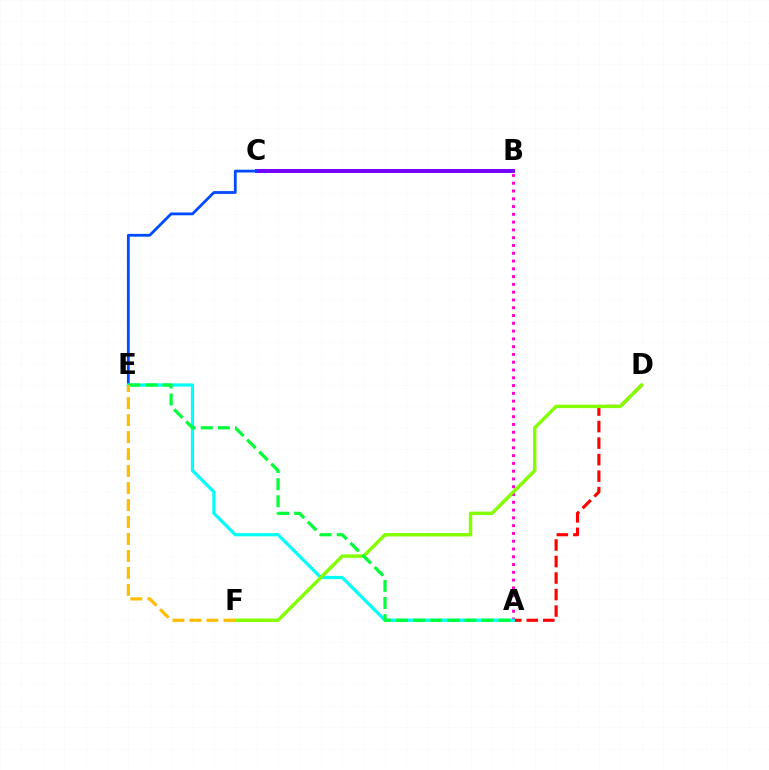{('B', 'C'): [{'color': '#7200ff', 'line_style': 'solid', 'thickness': 2.82}], ('A', 'B'): [{'color': '#ff00cf', 'line_style': 'dotted', 'thickness': 2.11}], ('C', 'E'): [{'color': '#004bff', 'line_style': 'solid', 'thickness': 2.02}], ('A', 'D'): [{'color': '#ff0000', 'line_style': 'dashed', 'thickness': 2.24}], ('A', 'E'): [{'color': '#00fff6', 'line_style': 'solid', 'thickness': 2.3}, {'color': '#00ff39', 'line_style': 'dashed', 'thickness': 2.32}], ('D', 'F'): [{'color': '#84ff00', 'line_style': 'solid', 'thickness': 2.47}], ('E', 'F'): [{'color': '#ffbd00', 'line_style': 'dashed', 'thickness': 2.31}]}